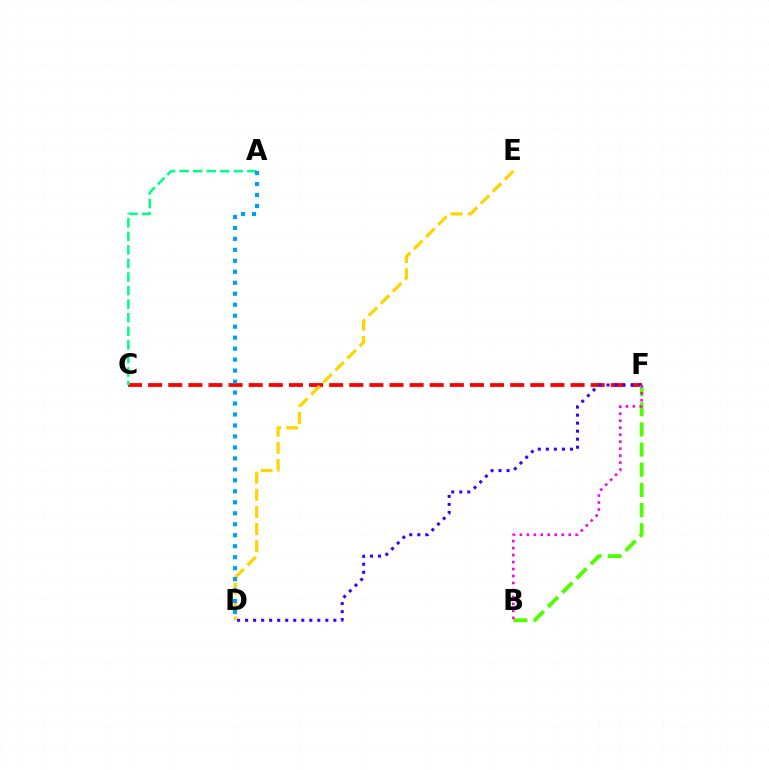{('C', 'F'): [{'color': '#ff0000', 'line_style': 'dashed', 'thickness': 2.73}], ('D', 'F'): [{'color': '#3700ff', 'line_style': 'dotted', 'thickness': 2.18}], ('D', 'E'): [{'color': '#ffd500', 'line_style': 'dashed', 'thickness': 2.32}], ('B', 'F'): [{'color': '#4fff00', 'line_style': 'dashed', 'thickness': 2.74}, {'color': '#ff00ed', 'line_style': 'dotted', 'thickness': 1.9}], ('A', 'C'): [{'color': '#00ff86', 'line_style': 'dashed', 'thickness': 1.84}], ('A', 'D'): [{'color': '#009eff', 'line_style': 'dotted', 'thickness': 2.98}]}